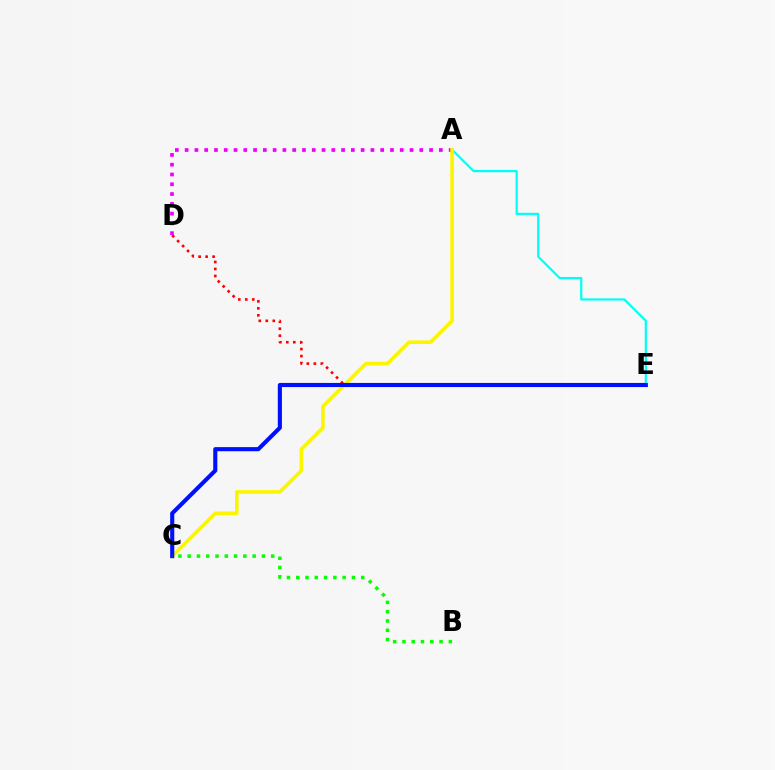{('D', 'E'): [{'color': '#ff0000', 'line_style': 'dotted', 'thickness': 1.9}], ('A', 'E'): [{'color': '#00fff6', 'line_style': 'solid', 'thickness': 1.59}], ('A', 'D'): [{'color': '#ee00ff', 'line_style': 'dotted', 'thickness': 2.66}], ('A', 'C'): [{'color': '#fcf500', 'line_style': 'solid', 'thickness': 2.61}], ('C', 'E'): [{'color': '#0010ff', 'line_style': 'solid', 'thickness': 2.96}], ('B', 'C'): [{'color': '#08ff00', 'line_style': 'dotted', 'thickness': 2.52}]}